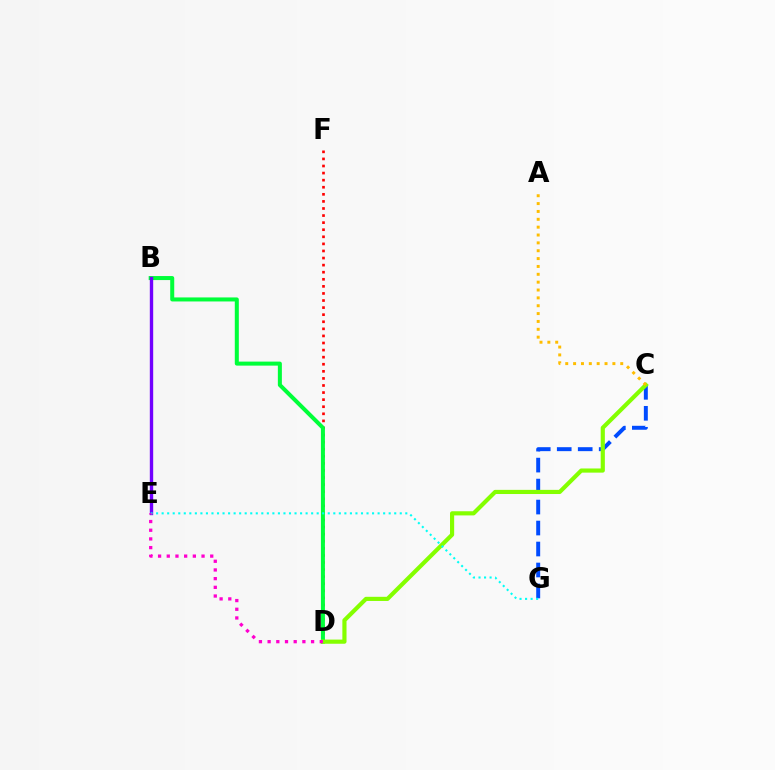{('D', 'F'): [{'color': '#ff0000', 'line_style': 'dotted', 'thickness': 1.92}], ('C', 'G'): [{'color': '#004bff', 'line_style': 'dashed', 'thickness': 2.85}], ('B', 'D'): [{'color': '#00ff39', 'line_style': 'solid', 'thickness': 2.9}], ('B', 'E'): [{'color': '#7200ff', 'line_style': 'solid', 'thickness': 2.42}], ('C', 'D'): [{'color': '#84ff00', 'line_style': 'solid', 'thickness': 2.99}], ('E', 'G'): [{'color': '#00fff6', 'line_style': 'dotted', 'thickness': 1.5}], ('A', 'C'): [{'color': '#ffbd00', 'line_style': 'dotted', 'thickness': 2.13}], ('D', 'E'): [{'color': '#ff00cf', 'line_style': 'dotted', 'thickness': 2.36}]}